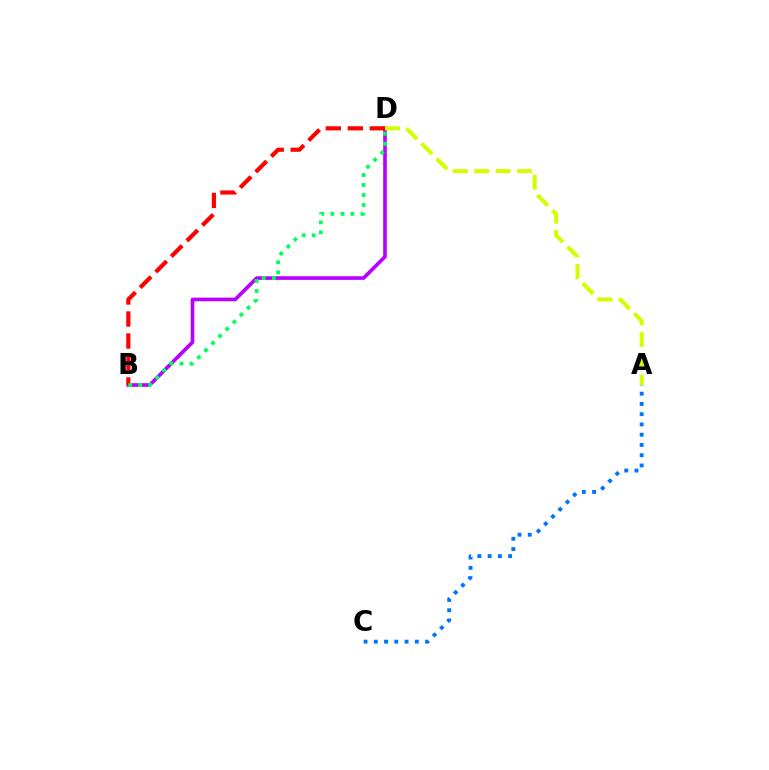{('B', 'D'): [{'color': '#b900ff', 'line_style': 'solid', 'thickness': 2.63}, {'color': '#ff0000', 'line_style': 'dashed', 'thickness': 2.99}, {'color': '#00ff5c', 'line_style': 'dotted', 'thickness': 2.72}], ('A', 'C'): [{'color': '#0074ff', 'line_style': 'dotted', 'thickness': 2.79}], ('A', 'D'): [{'color': '#d1ff00', 'line_style': 'dashed', 'thickness': 2.91}]}